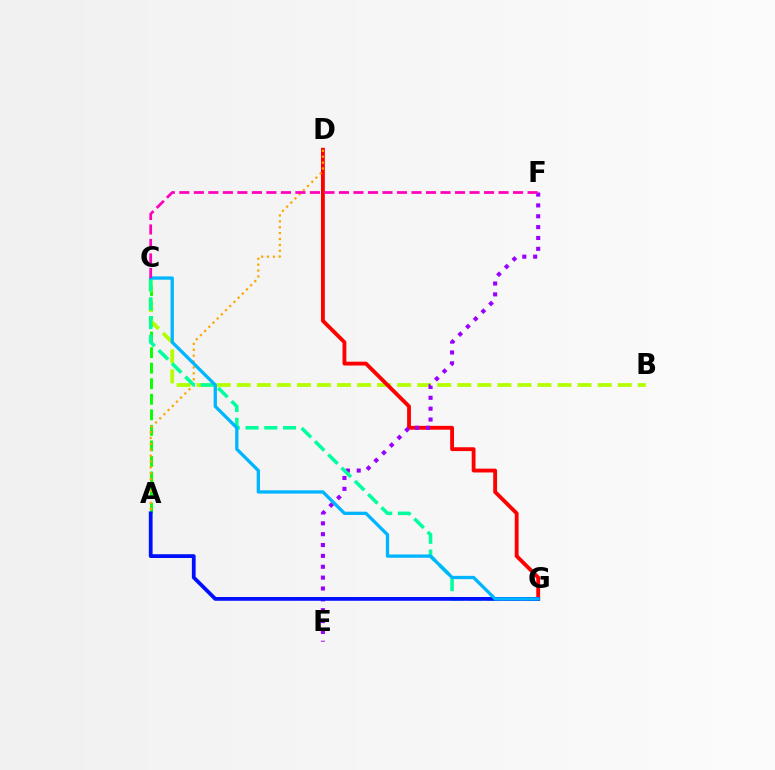{('A', 'C'): [{'color': '#08ff00', 'line_style': 'dashed', 'thickness': 2.11}], ('B', 'C'): [{'color': '#b3ff00', 'line_style': 'dashed', 'thickness': 2.72}], ('D', 'G'): [{'color': '#ff0000', 'line_style': 'solid', 'thickness': 2.76}], ('A', 'D'): [{'color': '#ffa500', 'line_style': 'dotted', 'thickness': 1.6}], ('E', 'F'): [{'color': '#9b00ff', 'line_style': 'dotted', 'thickness': 2.95}], ('C', 'G'): [{'color': '#00ff9d', 'line_style': 'dashed', 'thickness': 2.55}, {'color': '#00b5ff', 'line_style': 'solid', 'thickness': 2.37}], ('A', 'G'): [{'color': '#0010ff', 'line_style': 'solid', 'thickness': 2.72}], ('C', 'F'): [{'color': '#ff00bd', 'line_style': 'dashed', 'thickness': 1.97}]}